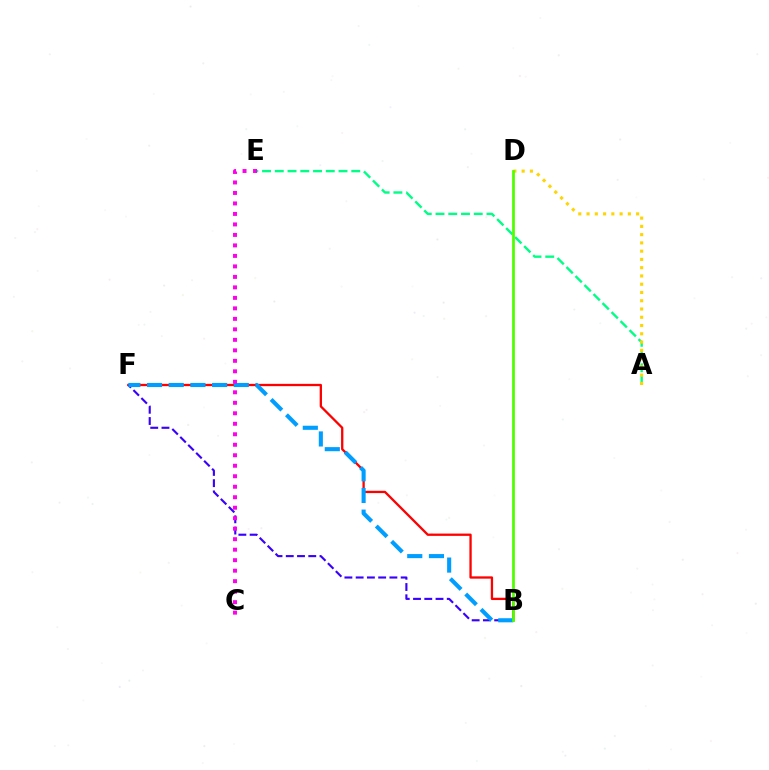{('B', 'F'): [{'color': '#ff0000', 'line_style': 'solid', 'thickness': 1.66}, {'color': '#3700ff', 'line_style': 'dashed', 'thickness': 1.53}, {'color': '#009eff', 'line_style': 'dashed', 'thickness': 2.95}], ('A', 'E'): [{'color': '#00ff86', 'line_style': 'dashed', 'thickness': 1.73}], ('A', 'D'): [{'color': '#ffd500', 'line_style': 'dotted', 'thickness': 2.24}], ('C', 'E'): [{'color': '#ff00ed', 'line_style': 'dotted', 'thickness': 2.85}], ('B', 'D'): [{'color': '#4fff00', 'line_style': 'solid', 'thickness': 1.98}]}